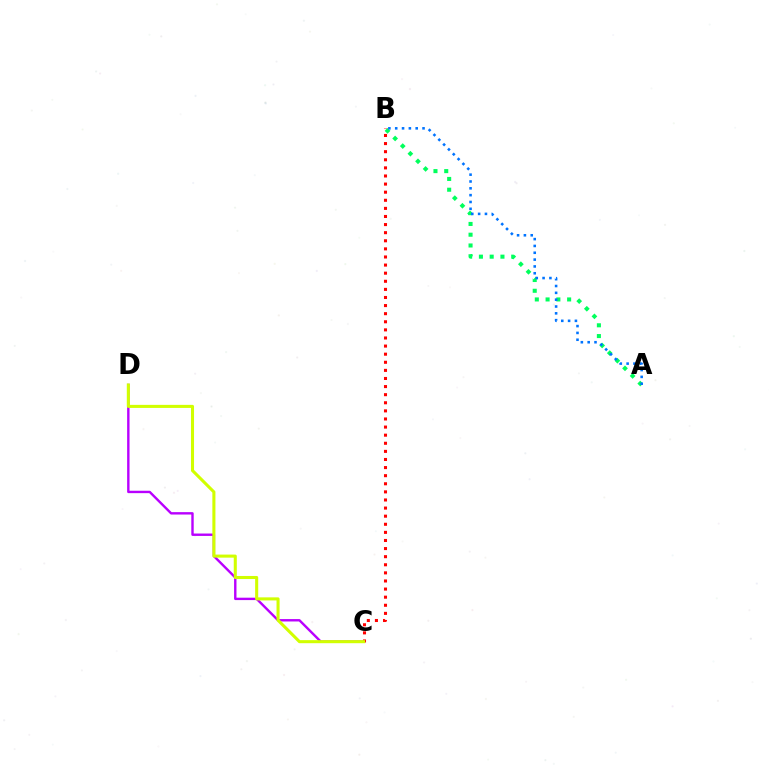{('C', 'D'): [{'color': '#b900ff', 'line_style': 'solid', 'thickness': 1.73}, {'color': '#d1ff00', 'line_style': 'solid', 'thickness': 2.2}], ('A', 'B'): [{'color': '#00ff5c', 'line_style': 'dotted', 'thickness': 2.93}, {'color': '#0074ff', 'line_style': 'dotted', 'thickness': 1.86}], ('B', 'C'): [{'color': '#ff0000', 'line_style': 'dotted', 'thickness': 2.2}]}